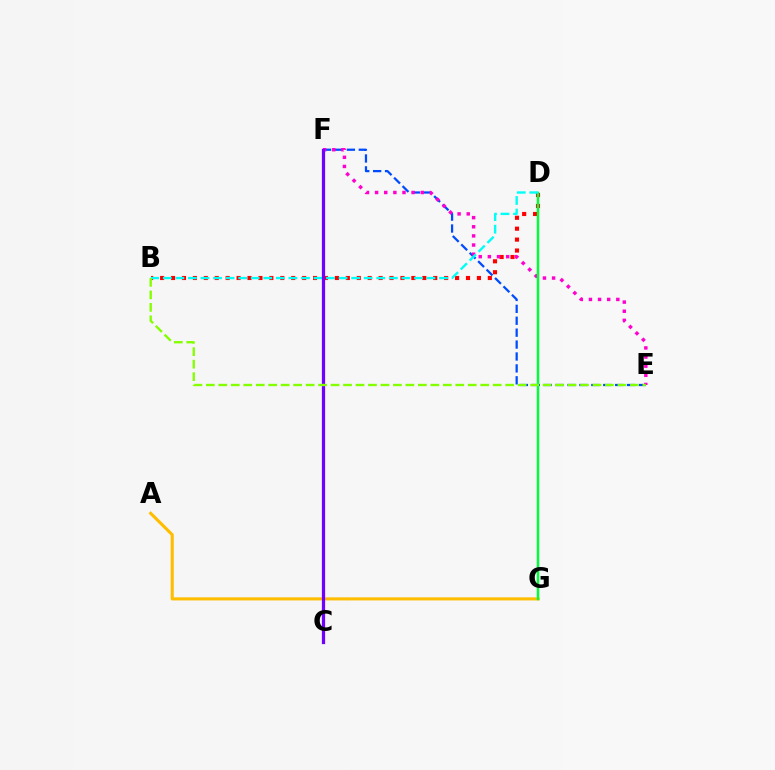{('A', 'G'): [{'color': '#ffbd00', 'line_style': 'solid', 'thickness': 2.22}], ('B', 'D'): [{'color': '#ff0000', 'line_style': 'dotted', 'thickness': 2.97}, {'color': '#00fff6', 'line_style': 'dashed', 'thickness': 1.71}], ('E', 'F'): [{'color': '#004bff', 'line_style': 'dashed', 'thickness': 1.62}, {'color': '#ff00cf', 'line_style': 'dotted', 'thickness': 2.48}], ('D', 'G'): [{'color': '#00ff39', 'line_style': 'solid', 'thickness': 1.78}], ('C', 'F'): [{'color': '#7200ff', 'line_style': 'solid', 'thickness': 2.33}], ('B', 'E'): [{'color': '#84ff00', 'line_style': 'dashed', 'thickness': 1.69}]}